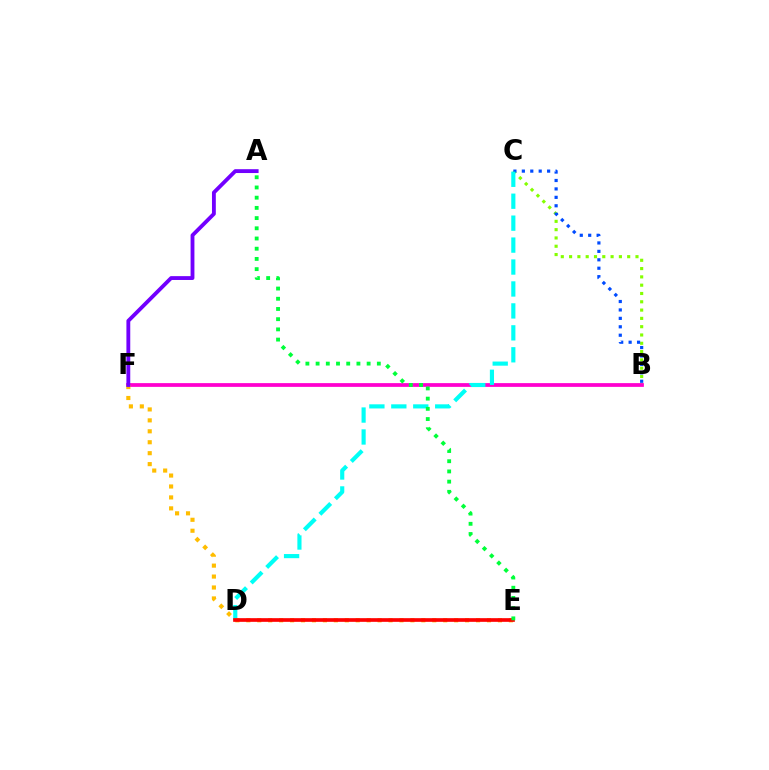{('B', 'C'): [{'color': '#84ff00', 'line_style': 'dotted', 'thickness': 2.25}, {'color': '#004bff', 'line_style': 'dotted', 'thickness': 2.29}], ('B', 'F'): [{'color': '#ff00cf', 'line_style': 'solid', 'thickness': 2.7}], ('C', 'D'): [{'color': '#00fff6', 'line_style': 'dashed', 'thickness': 2.98}], ('E', 'F'): [{'color': '#ffbd00', 'line_style': 'dotted', 'thickness': 2.97}], ('D', 'E'): [{'color': '#ff0000', 'line_style': 'solid', 'thickness': 2.65}], ('A', 'F'): [{'color': '#7200ff', 'line_style': 'solid', 'thickness': 2.76}], ('A', 'E'): [{'color': '#00ff39', 'line_style': 'dotted', 'thickness': 2.77}]}